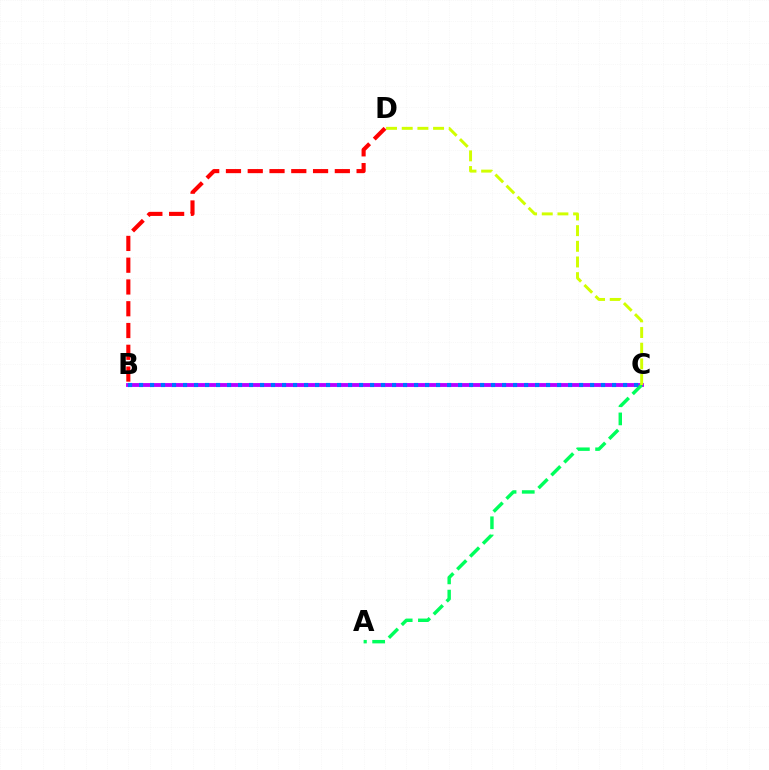{('B', 'C'): [{'color': '#b900ff', 'line_style': 'solid', 'thickness': 2.77}, {'color': '#0074ff', 'line_style': 'dotted', 'thickness': 2.99}], ('A', 'C'): [{'color': '#00ff5c', 'line_style': 'dashed', 'thickness': 2.47}], ('C', 'D'): [{'color': '#d1ff00', 'line_style': 'dashed', 'thickness': 2.13}], ('B', 'D'): [{'color': '#ff0000', 'line_style': 'dashed', 'thickness': 2.96}]}